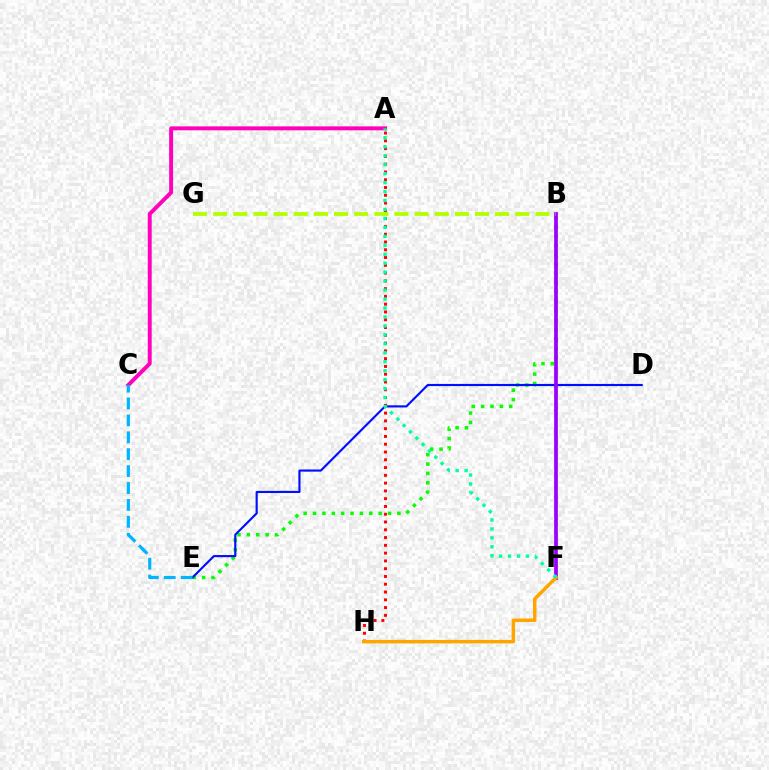{('A', 'H'): [{'color': '#ff0000', 'line_style': 'dotted', 'thickness': 2.11}], ('B', 'E'): [{'color': '#08ff00', 'line_style': 'dotted', 'thickness': 2.55}], ('A', 'C'): [{'color': '#ff00bd', 'line_style': 'solid', 'thickness': 2.83}], ('D', 'E'): [{'color': '#0010ff', 'line_style': 'solid', 'thickness': 1.55}], ('B', 'F'): [{'color': '#9b00ff', 'line_style': 'solid', 'thickness': 2.68}], ('F', 'H'): [{'color': '#ffa500', 'line_style': 'solid', 'thickness': 2.51}], ('C', 'E'): [{'color': '#00b5ff', 'line_style': 'dashed', 'thickness': 2.3}], ('B', 'G'): [{'color': '#b3ff00', 'line_style': 'dashed', 'thickness': 2.74}], ('A', 'F'): [{'color': '#00ff9d', 'line_style': 'dotted', 'thickness': 2.43}]}